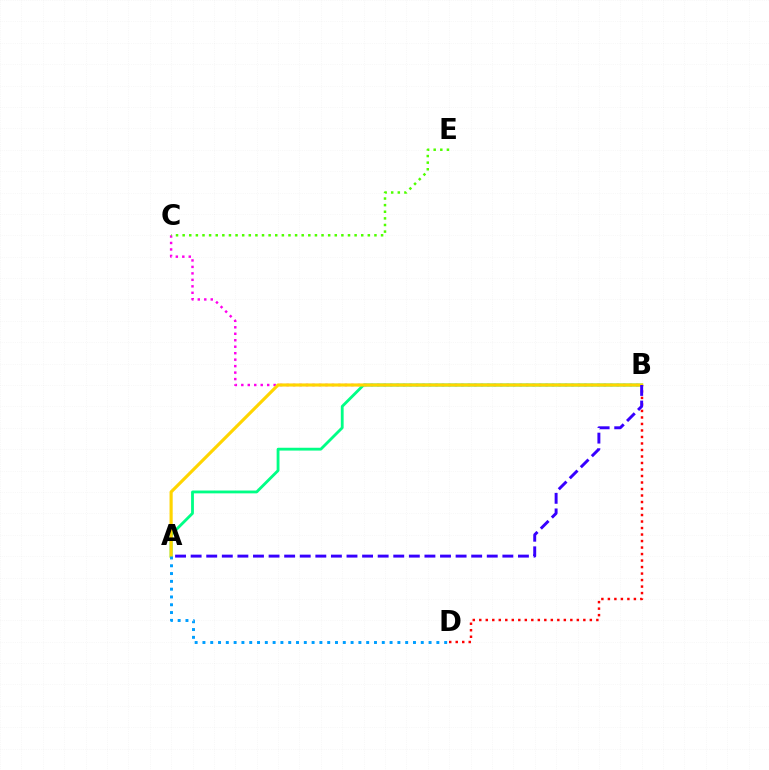{('B', 'D'): [{'color': '#ff0000', 'line_style': 'dotted', 'thickness': 1.77}], ('B', 'C'): [{'color': '#ff00ed', 'line_style': 'dotted', 'thickness': 1.76}], ('A', 'B'): [{'color': '#00ff86', 'line_style': 'solid', 'thickness': 2.03}, {'color': '#ffd500', 'line_style': 'solid', 'thickness': 2.27}, {'color': '#3700ff', 'line_style': 'dashed', 'thickness': 2.12}], ('C', 'E'): [{'color': '#4fff00', 'line_style': 'dotted', 'thickness': 1.8}], ('A', 'D'): [{'color': '#009eff', 'line_style': 'dotted', 'thickness': 2.12}]}